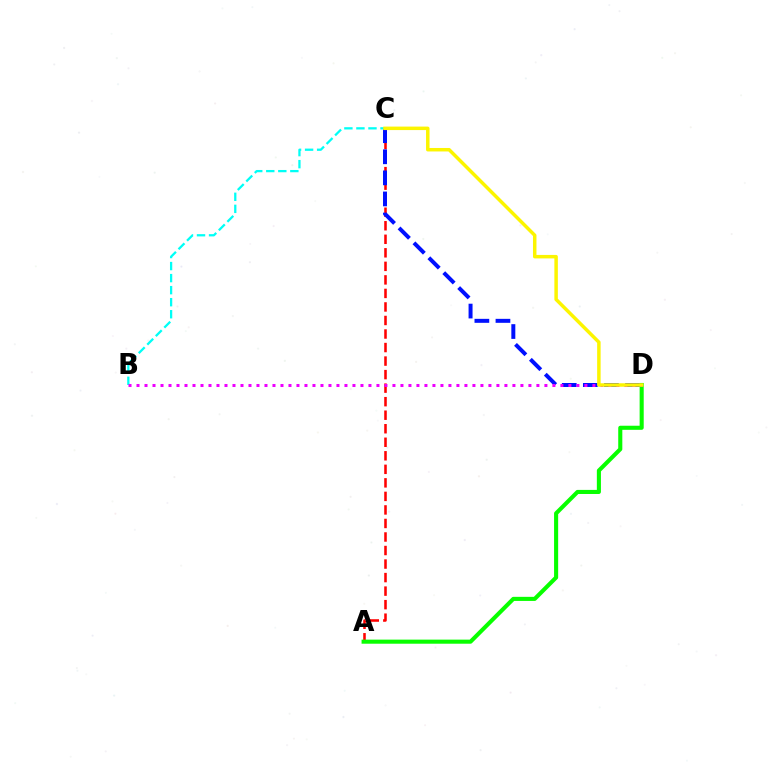{('A', 'C'): [{'color': '#ff0000', 'line_style': 'dashed', 'thickness': 1.84}], ('C', 'D'): [{'color': '#0010ff', 'line_style': 'dashed', 'thickness': 2.86}, {'color': '#fcf500', 'line_style': 'solid', 'thickness': 2.5}], ('B', 'C'): [{'color': '#00fff6', 'line_style': 'dashed', 'thickness': 1.64}], ('A', 'D'): [{'color': '#08ff00', 'line_style': 'solid', 'thickness': 2.94}], ('B', 'D'): [{'color': '#ee00ff', 'line_style': 'dotted', 'thickness': 2.17}]}